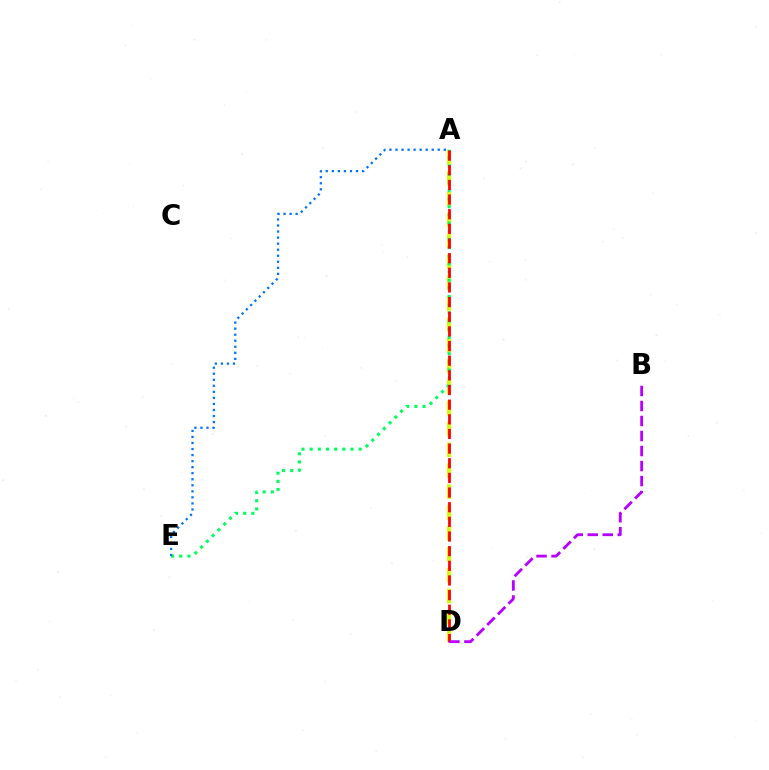{('A', 'D'): [{'color': '#d1ff00', 'line_style': 'dashed', 'thickness': 2.84}, {'color': '#ff0000', 'line_style': 'dashed', 'thickness': 1.99}], ('A', 'E'): [{'color': '#00ff5c', 'line_style': 'dotted', 'thickness': 2.22}, {'color': '#0074ff', 'line_style': 'dotted', 'thickness': 1.64}], ('B', 'D'): [{'color': '#b900ff', 'line_style': 'dashed', 'thickness': 2.04}]}